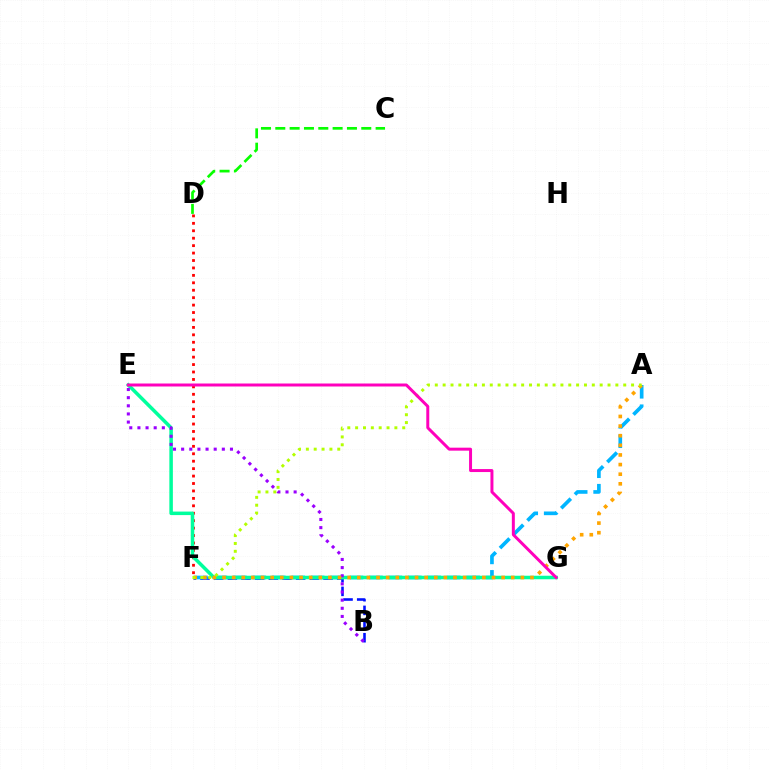{('B', 'F'): [{'color': '#0010ff', 'line_style': 'dashed', 'thickness': 1.86}], ('A', 'F'): [{'color': '#00b5ff', 'line_style': 'dashed', 'thickness': 2.64}, {'color': '#ffa500', 'line_style': 'dotted', 'thickness': 2.61}, {'color': '#b3ff00', 'line_style': 'dotted', 'thickness': 2.13}], ('D', 'F'): [{'color': '#ff0000', 'line_style': 'dotted', 'thickness': 2.02}], ('E', 'G'): [{'color': '#00ff9d', 'line_style': 'solid', 'thickness': 2.53}, {'color': '#ff00bd', 'line_style': 'solid', 'thickness': 2.15}], ('B', 'E'): [{'color': '#9b00ff', 'line_style': 'dotted', 'thickness': 2.21}], ('C', 'D'): [{'color': '#08ff00', 'line_style': 'dashed', 'thickness': 1.95}]}